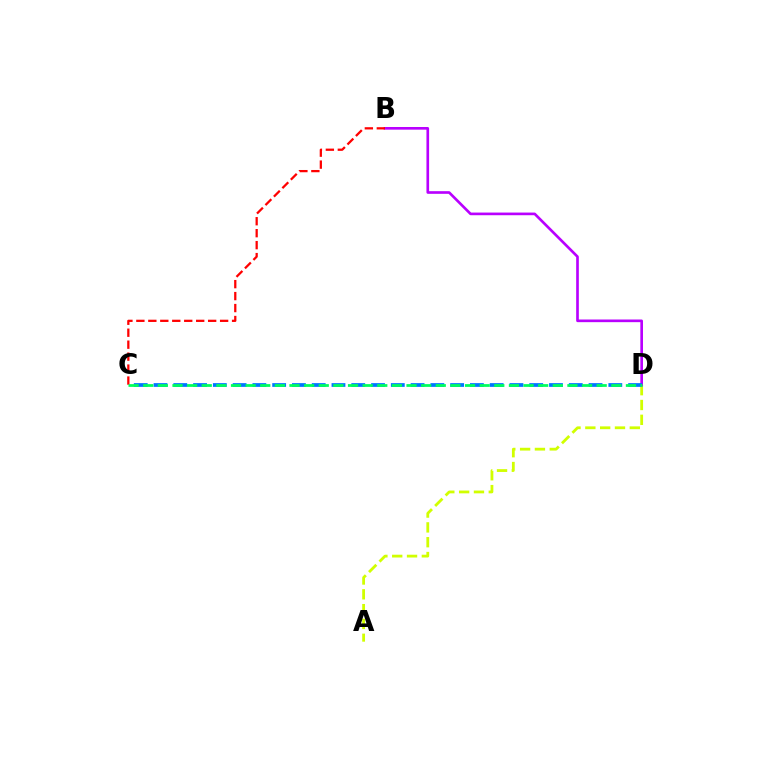{('A', 'D'): [{'color': '#d1ff00', 'line_style': 'dashed', 'thickness': 2.01}], ('B', 'D'): [{'color': '#b900ff', 'line_style': 'solid', 'thickness': 1.91}], ('C', 'D'): [{'color': '#0074ff', 'line_style': 'dashed', 'thickness': 2.69}, {'color': '#00ff5c', 'line_style': 'dashed', 'thickness': 1.99}], ('B', 'C'): [{'color': '#ff0000', 'line_style': 'dashed', 'thickness': 1.63}]}